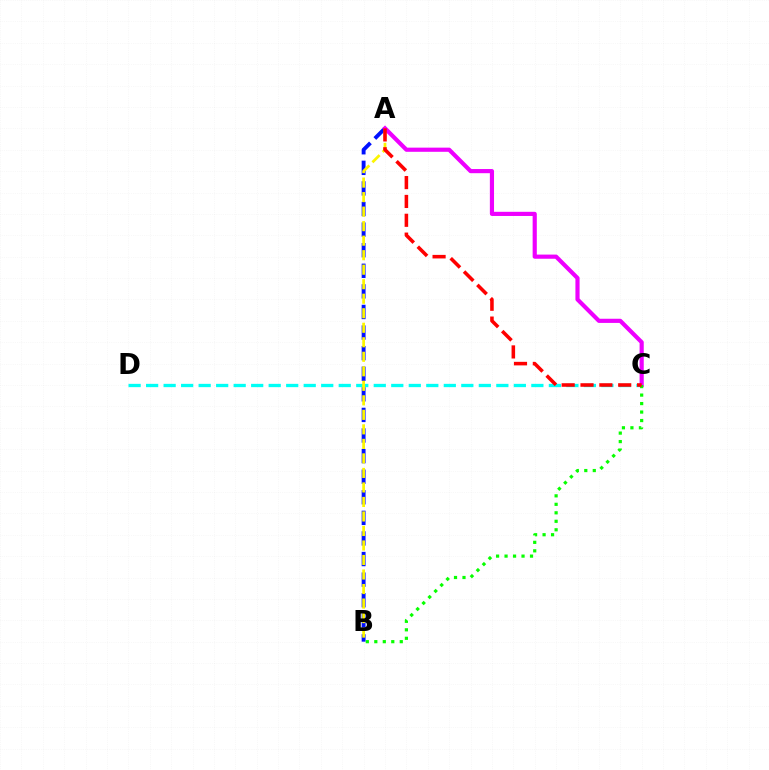{('A', 'B'): [{'color': '#0010ff', 'line_style': 'dashed', 'thickness': 2.8}, {'color': '#fcf500', 'line_style': 'dashed', 'thickness': 1.97}], ('C', 'D'): [{'color': '#00fff6', 'line_style': 'dashed', 'thickness': 2.38}], ('A', 'C'): [{'color': '#ee00ff', 'line_style': 'solid', 'thickness': 3.0}, {'color': '#ff0000', 'line_style': 'dashed', 'thickness': 2.56}], ('B', 'C'): [{'color': '#08ff00', 'line_style': 'dotted', 'thickness': 2.31}]}